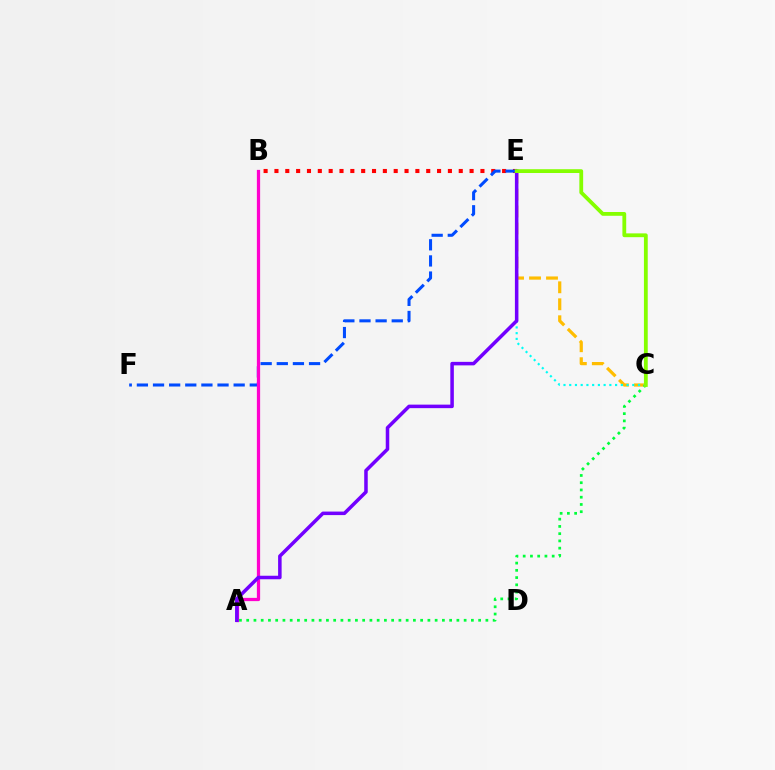{('B', 'E'): [{'color': '#ff0000', 'line_style': 'dotted', 'thickness': 2.95}], ('E', 'F'): [{'color': '#004bff', 'line_style': 'dashed', 'thickness': 2.19}], ('C', 'E'): [{'color': '#ffbd00', 'line_style': 'dashed', 'thickness': 2.31}, {'color': '#00fff6', 'line_style': 'dotted', 'thickness': 1.56}, {'color': '#84ff00', 'line_style': 'solid', 'thickness': 2.73}], ('A', 'B'): [{'color': '#ff00cf', 'line_style': 'solid', 'thickness': 2.34}], ('A', 'E'): [{'color': '#7200ff', 'line_style': 'solid', 'thickness': 2.53}], ('A', 'C'): [{'color': '#00ff39', 'line_style': 'dotted', 'thickness': 1.97}]}